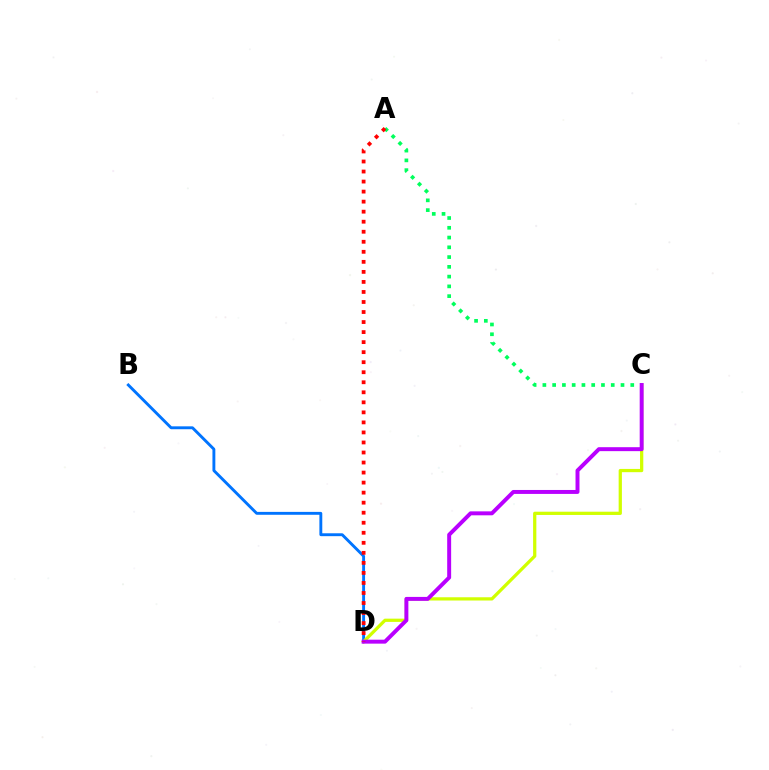{('B', 'D'): [{'color': '#0074ff', 'line_style': 'solid', 'thickness': 2.08}], ('A', 'C'): [{'color': '#00ff5c', 'line_style': 'dotted', 'thickness': 2.65}], ('C', 'D'): [{'color': '#d1ff00', 'line_style': 'solid', 'thickness': 2.34}, {'color': '#b900ff', 'line_style': 'solid', 'thickness': 2.84}], ('A', 'D'): [{'color': '#ff0000', 'line_style': 'dotted', 'thickness': 2.73}]}